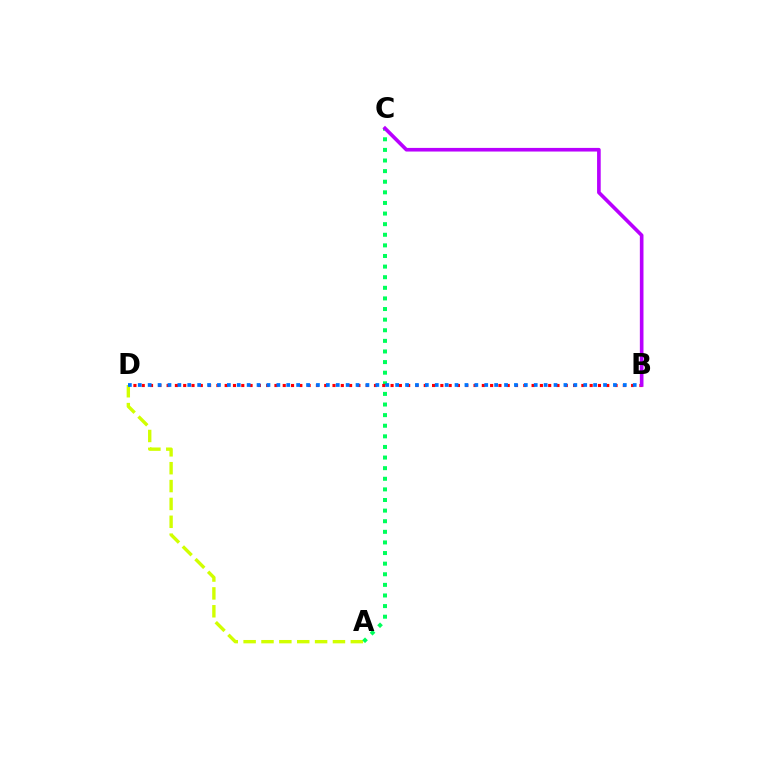{('A', 'D'): [{'color': '#d1ff00', 'line_style': 'dashed', 'thickness': 2.43}], ('A', 'C'): [{'color': '#00ff5c', 'line_style': 'dotted', 'thickness': 2.88}], ('B', 'D'): [{'color': '#ff0000', 'line_style': 'dotted', 'thickness': 2.25}, {'color': '#0074ff', 'line_style': 'dotted', 'thickness': 2.69}], ('B', 'C'): [{'color': '#b900ff', 'line_style': 'solid', 'thickness': 2.62}]}